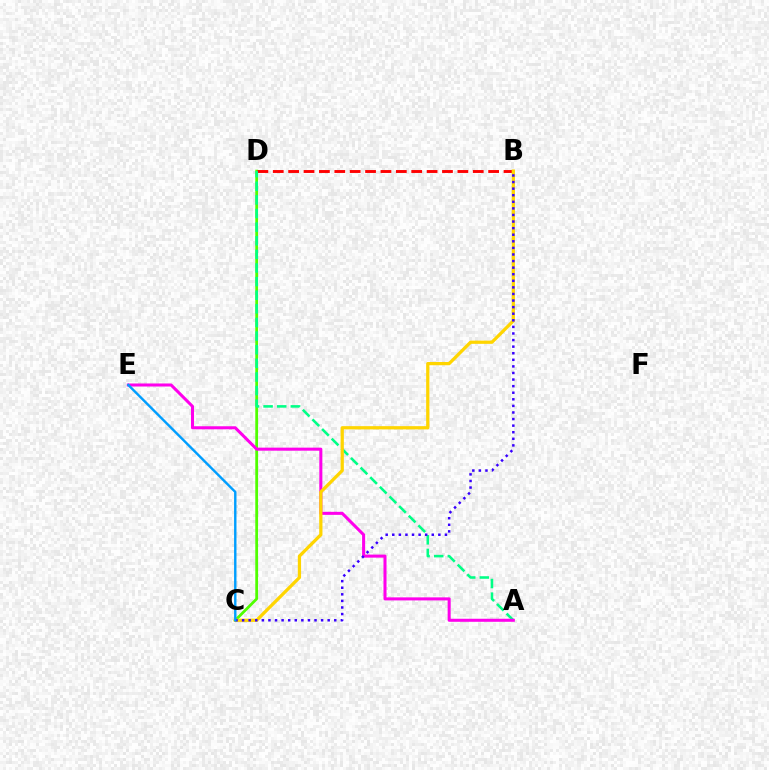{('C', 'D'): [{'color': '#4fff00', 'line_style': 'solid', 'thickness': 2.0}], ('B', 'D'): [{'color': '#ff0000', 'line_style': 'dashed', 'thickness': 2.09}], ('A', 'D'): [{'color': '#00ff86', 'line_style': 'dashed', 'thickness': 1.85}], ('A', 'E'): [{'color': '#ff00ed', 'line_style': 'solid', 'thickness': 2.19}], ('B', 'C'): [{'color': '#ffd500', 'line_style': 'solid', 'thickness': 2.34}, {'color': '#3700ff', 'line_style': 'dotted', 'thickness': 1.79}], ('C', 'E'): [{'color': '#009eff', 'line_style': 'solid', 'thickness': 1.73}]}